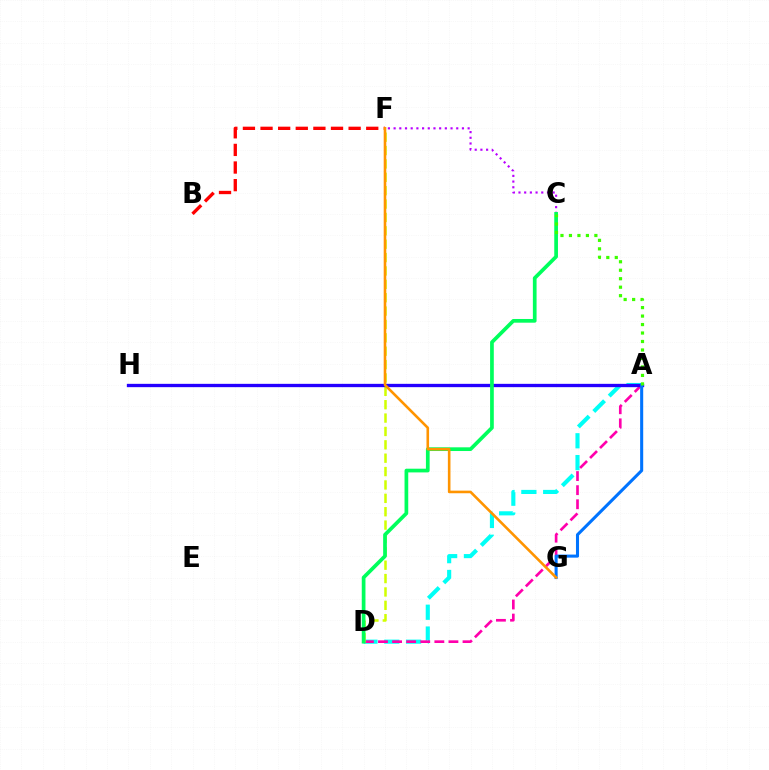{('B', 'F'): [{'color': '#ff0000', 'line_style': 'dashed', 'thickness': 2.39}], ('C', 'F'): [{'color': '#b900ff', 'line_style': 'dotted', 'thickness': 1.55}], ('A', 'D'): [{'color': '#00fff6', 'line_style': 'dashed', 'thickness': 2.96}, {'color': '#ff00ac', 'line_style': 'dashed', 'thickness': 1.91}], ('D', 'F'): [{'color': '#d1ff00', 'line_style': 'dashed', 'thickness': 1.82}], ('A', 'H'): [{'color': '#2500ff', 'line_style': 'solid', 'thickness': 2.39}], ('C', 'D'): [{'color': '#00ff5c', 'line_style': 'solid', 'thickness': 2.67}], ('A', 'G'): [{'color': '#0074ff', 'line_style': 'solid', 'thickness': 2.2}], ('F', 'G'): [{'color': '#ff9400', 'line_style': 'solid', 'thickness': 1.87}], ('A', 'C'): [{'color': '#3dff00', 'line_style': 'dotted', 'thickness': 2.3}]}